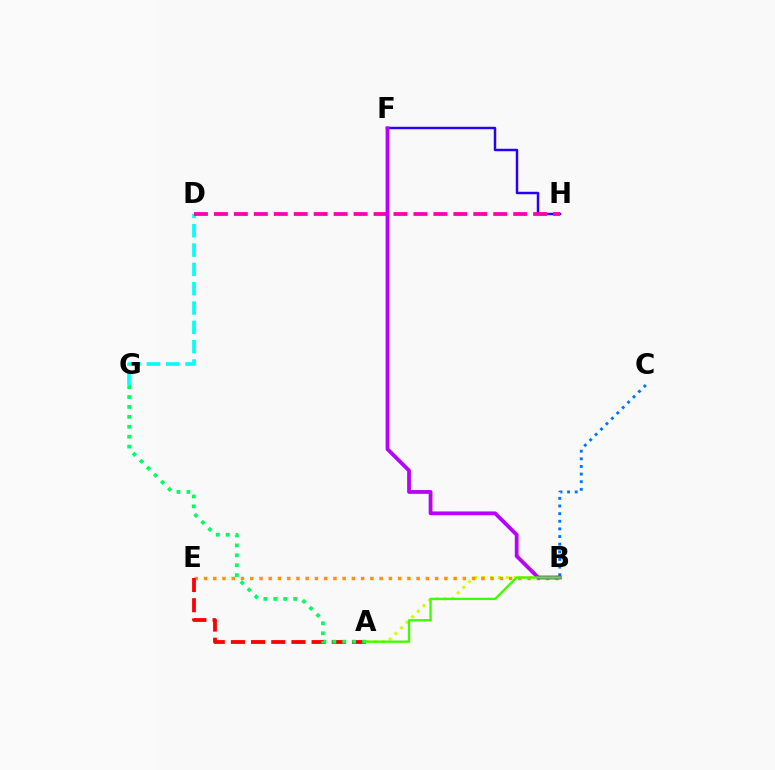{('F', 'H'): [{'color': '#2500ff', 'line_style': 'solid', 'thickness': 1.78}], ('A', 'B'): [{'color': '#d1ff00', 'line_style': 'dotted', 'thickness': 2.15}, {'color': '#3dff00', 'line_style': 'solid', 'thickness': 1.67}], ('B', 'C'): [{'color': '#0074ff', 'line_style': 'dotted', 'thickness': 2.07}], ('D', 'G'): [{'color': '#00fff6', 'line_style': 'dashed', 'thickness': 2.62}], ('B', 'E'): [{'color': '#ff9400', 'line_style': 'dotted', 'thickness': 2.51}], ('A', 'E'): [{'color': '#ff0000', 'line_style': 'dashed', 'thickness': 2.74}], ('D', 'H'): [{'color': '#ff00ac', 'line_style': 'dashed', 'thickness': 2.71}], ('B', 'F'): [{'color': '#b900ff', 'line_style': 'solid', 'thickness': 2.73}], ('A', 'G'): [{'color': '#00ff5c', 'line_style': 'dotted', 'thickness': 2.7}]}